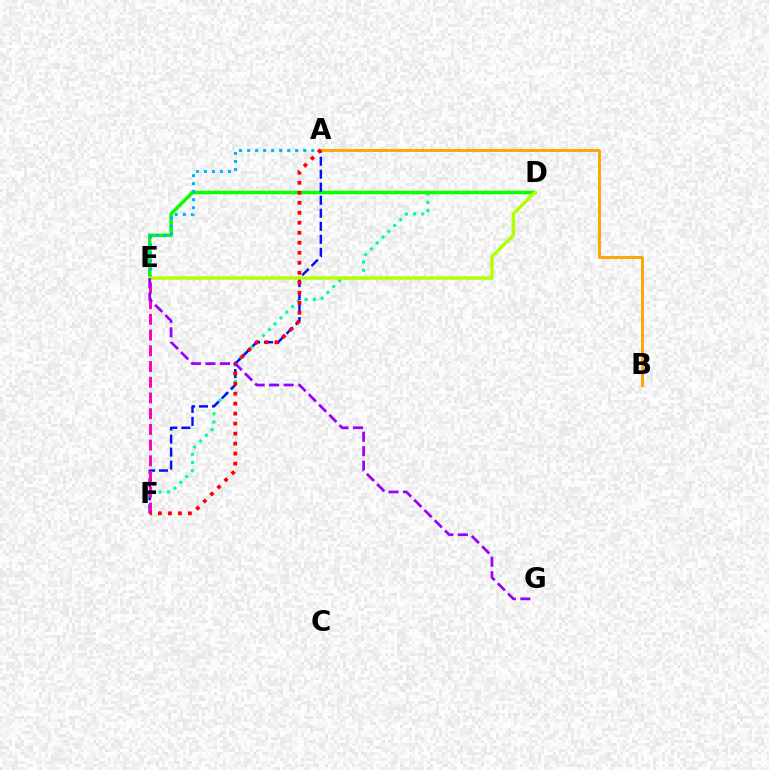{('D', 'F'): [{'color': '#00ff9d', 'line_style': 'dotted', 'thickness': 2.24}], ('D', 'E'): [{'color': '#08ff00', 'line_style': 'solid', 'thickness': 2.54}, {'color': '#b3ff00', 'line_style': 'solid', 'thickness': 2.44}], ('A', 'F'): [{'color': '#0010ff', 'line_style': 'dashed', 'thickness': 1.77}, {'color': '#ff0000', 'line_style': 'dotted', 'thickness': 2.72}], ('A', 'E'): [{'color': '#00b5ff', 'line_style': 'dotted', 'thickness': 2.18}], ('A', 'B'): [{'color': '#ffa500', 'line_style': 'solid', 'thickness': 2.09}], ('E', 'F'): [{'color': '#ff00bd', 'line_style': 'dashed', 'thickness': 2.14}], ('E', 'G'): [{'color': '#9b00ff', 'line_style': 'dashed', 'thickness': 1.97}]}